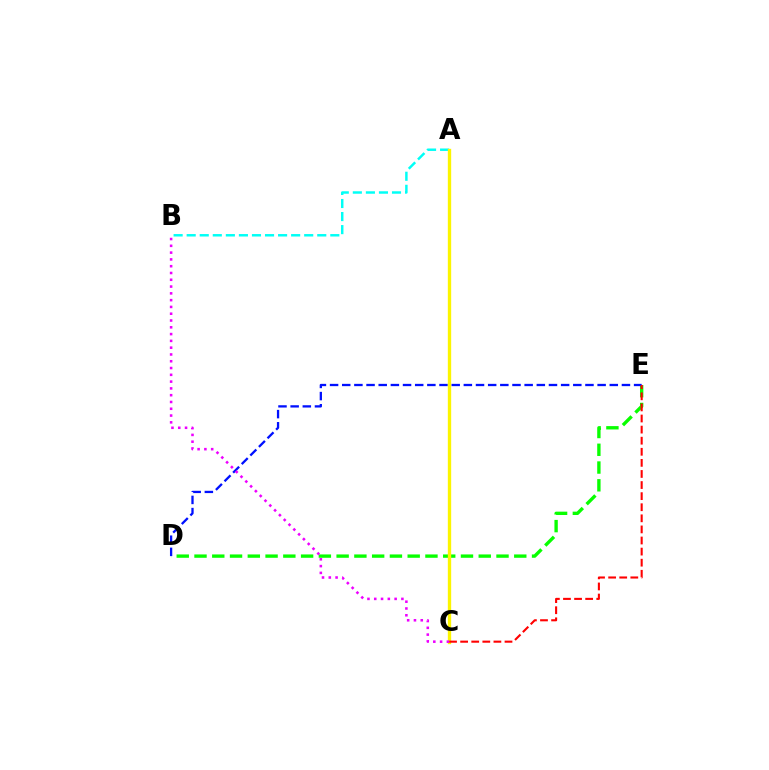{('A', 'B'): [{'color': '#00fff6', 'line_style': 'dashed', 'thickness': 1.77}], ('D', 'E'): [{'color': '#08ff00', 'line_style': 'dashed', 'thickness': 2.41}, {'color': '#0010ff', 'line_style': 'dashed', 'thickness': 1.65}], ('A', 'C'): [{'color': '#fcf500', 'line_style': 'solid', 'thickness': 2.41}], ('C', 'E'): [{'color': '#ff0000', 'line_style': 'dashed', 'thickness': 1.51}], ('B', 'C'): [{'color': '#ee00ff', 'line_style': 'dotted', 'thickness': 1.84}]}